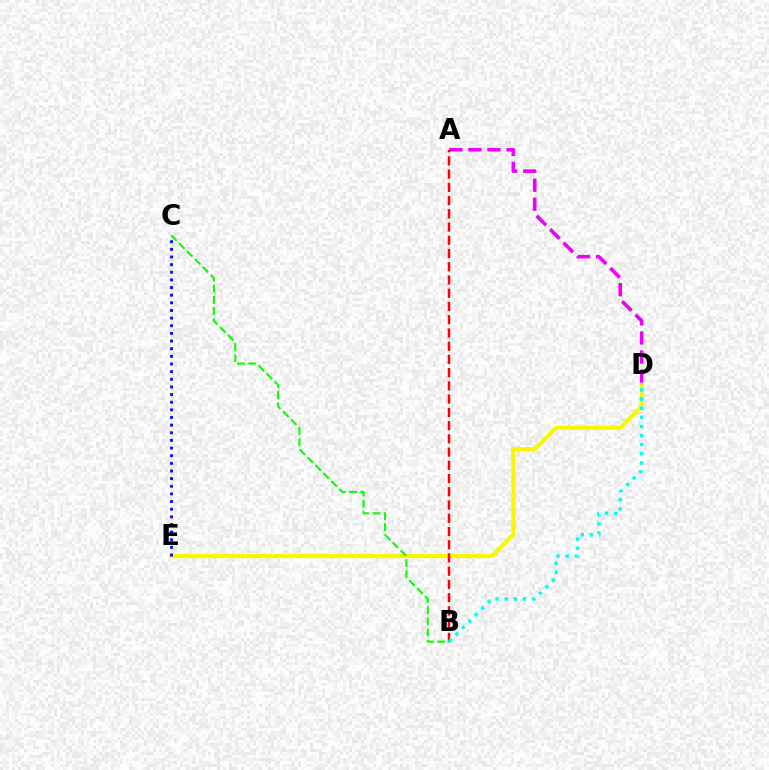{('D', 'E'): [{'color': '#fcf500', 'line_style': 'solid', 'thickness': 2.96}], ('A', 'D'): [{'color': '#ee00ff', 'line_style': 'dashed', 'thickness': 2.59}], ('A', 'B'): [{'color': '#ff0000', 'line_style': 'dashed', 'thickness': 1.8}], ('C', 'E'): [{'color': '#0010ff', 'line_style': 'dotted', 'thickness': 2.08}], ('B', 'C'): [{'color': '#08ff00', 'line_style': 'dashed', 'thickness': 1.52}], ('B', 'D'): [{'color': '#00fff6', 'line_style': 'dotted', 'thickness': 2.48}]}